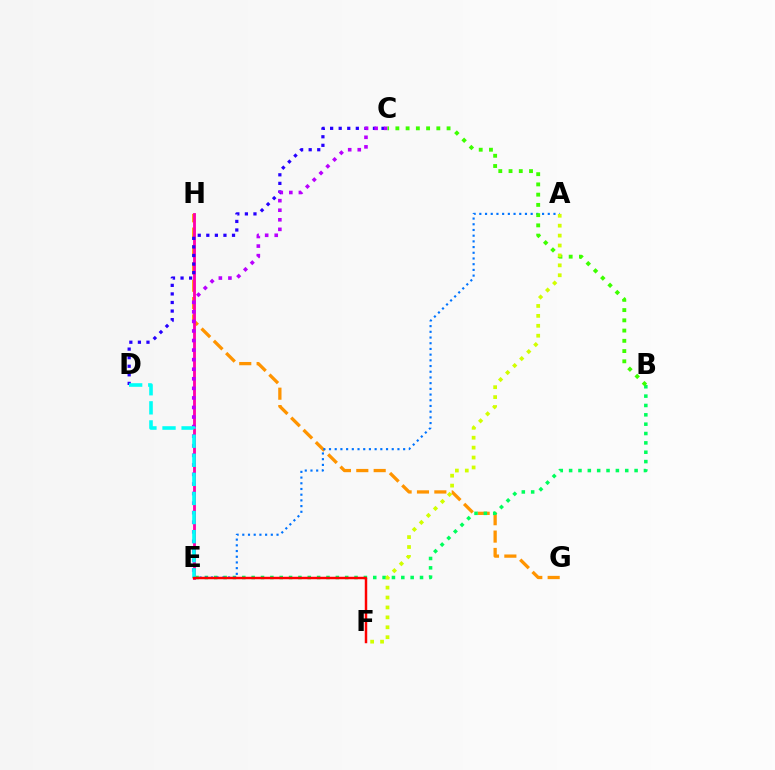{('G', 'H'): [{'color': '#ff9400', 'line_style': 'dashed', 'thickness': 2.36}], ('E', 'H'): [{'color': '#ff00ac', 'line_style': 'solid', 'thickness': 2.05}], ('B', 'E'): [{'color': '#00ff5c', 'line_style': 'dotted', 'thickness': 2.54}], ('C', 'D'): [{'color': '#2500ff', 'line_style': 'dotted', 'thickness': 2.33}], ('C', 'E'): [{'color': '#b900ff', 'line_style': 'dotted', 'thickness': 2.6}], ('A', 'E'): [{'color': '#0074ff', 'line_style': 'dotted', 'thickness': 1.55}], ('D', 'E'): [{'color': '#00fff6', 'line_style': 'dashed', 'thickness': 2.59}], ('B', 'C'): [{'color': '#3dff00', 'line_style': 'dotted', 'thickness': 2.78}], ('A', 'F'): [{'color': '#d1ff00', 'line_style': 'dotted', 'thickness': 2.69}], ('E', 'F'): [{'color': '#ff0000', 'line_style': 'solid', 'thickness': 1.77}]}